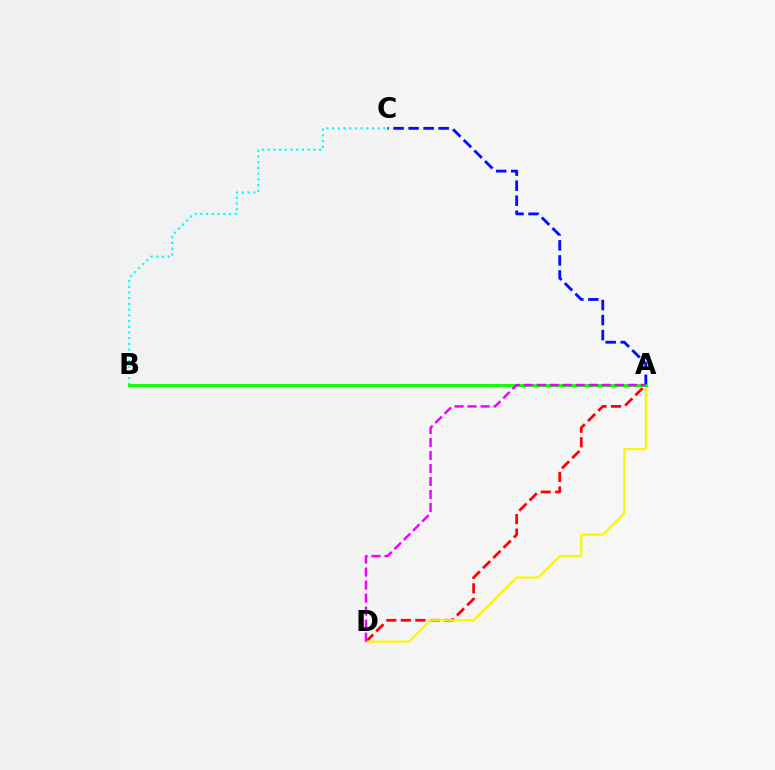{('B', 'C'): [{'color': '#00fff6', 'line_style': 'dotted', 'thickness': 1.55}], ('A', 'D'): [{'color': '#ff0000', 'line_style': 'dashed', 'thickness': 1.97}, {'color': '#fcf500', 'line_style': 'solid', 'thickness': 1.57}, {'color': '#ee00ff', 'line_style': 'dashed', 'thickness': 1.77}], ('A', 'C'): [{'color': '#0010ff', 'line_style': 'dashed', 'thickness': 2.04}], ('A', 'B'): [{'color': '#08ff00', 'line_style': 'solid', 'thickness': 2.08}]}